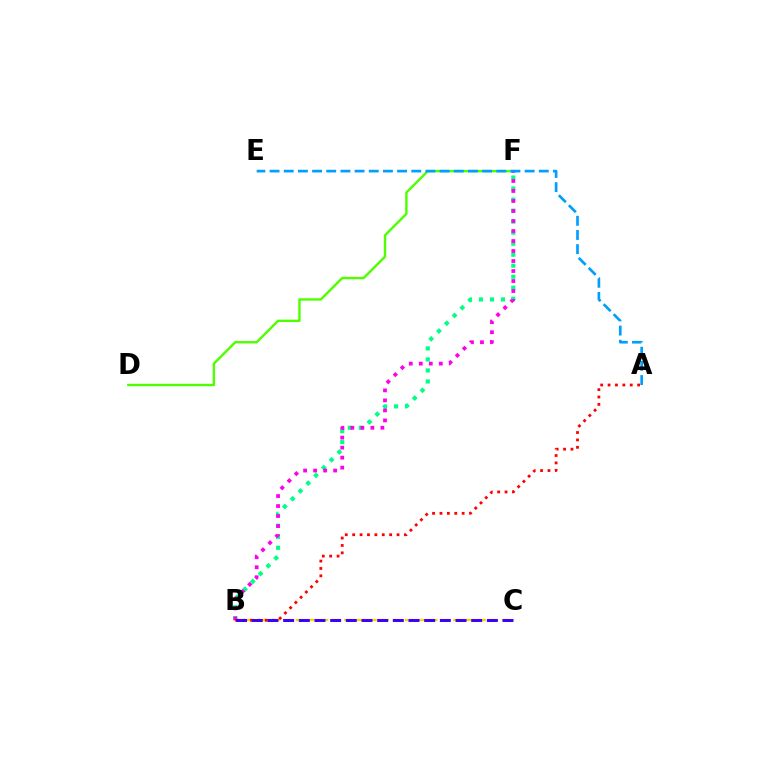{('B', 'C'): [{'color': '#ffd500', 'line_style': 'dashed', 'thickness': 1.65}, {'color': '#3700ff', 'line_style': 'dashed', 'thickness': 2.13}], ('D', 'F'): [{'color': '#4fff00', 'line_style': 'solid', 'thickness': 1.73}], ('B', 'F'): [{'color': '#00ff86', 'line_style': 'dotted', 'thickness': 2.99}, {'color': '#ff00ed', 'line_style': 'dotted', 'thickness': 2.72}], ('A', 'B'): [{'color': '#ff0000', 'line_style': 'dotted', 'thickness': 2.01}], ('A', 'E'): [{'color': '#009eff', 'line_style': 'dashed', 'thickness': 1.92}]}